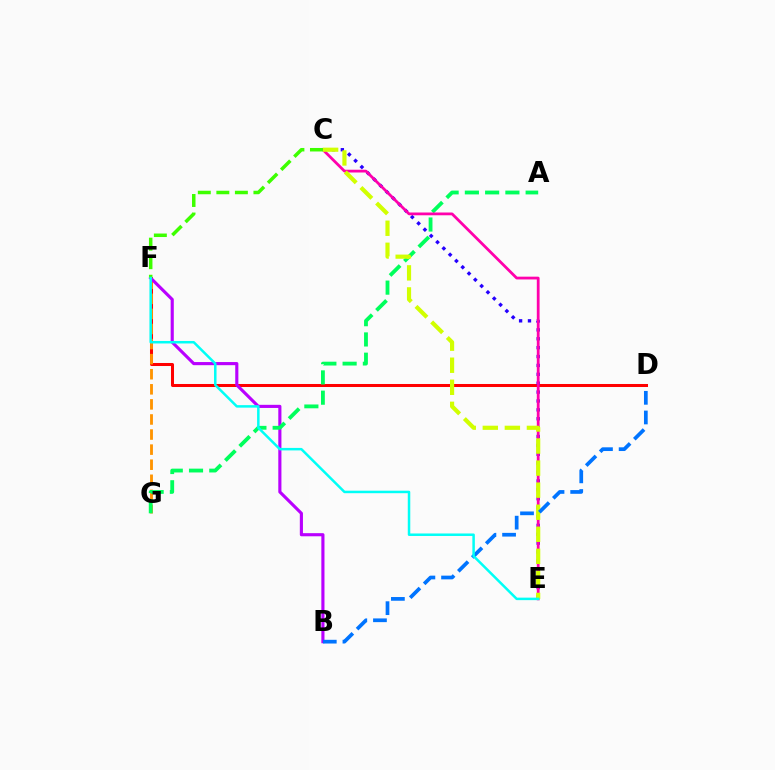{('D', 'F'): [{'color': '#ff0000', 'line_style': 'solid', 'thickness': 2.18}], ('F', 'G'): [{'color': '#ff9400', 'line_style': 'dashed', 'thickness': 2.05}], ('B', 'F'): [{'color': '#b900ff', 'line_style': 'solid', 'thickness': 2.25}], ('C', 'E'): [{'color': '#2500ff', 'line_style': 'dotted', 'thickness': 2.41}, {'color': '#ff00ac', 'line_style': 'solid', 'thickness': 2.0}, {'color': '#d1ff00', 'line_style': 'dashed', 'thickness': 3.0}], ('A', 'G'): [{'color': '#00ff5c', 'line_style': 'dashed', 'thickness': 2.75}], ('B', 'D'): [{'color': '#0074ff', 'line_style': 'dashed', 'thickness': 2.67}], ('C', 'F'): [{'color': '#3dff00', 'line_style': 'dashed', 'thickness': 2.52}], ('E', 'F'): [{'color': '#00fff6', 'line_style': 'solid', 'thickness': 1.8}]}